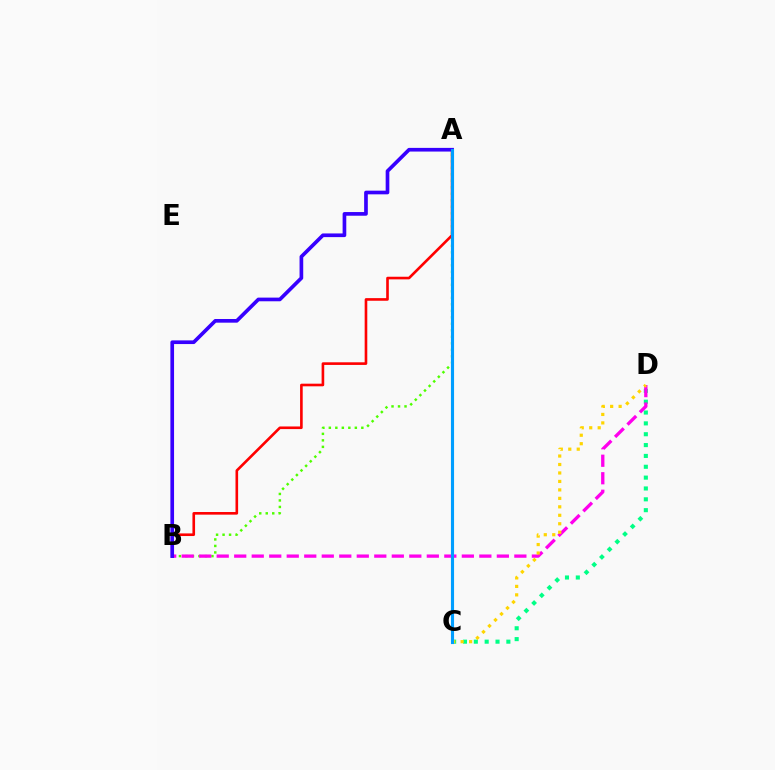{('A', 'B'): [{'color': '#ff0000', 'line_style': 'solid', 'thickness': 1.89}, {'color': '#4fff00', 'line_style': 'dotted', 'thickness': 1.77}, {'color': '#3700ff', 'line_style': 'solid', 'thickness': 2.64}], ('C', 'D'): [{'color': '#00ff86', 'line_style': 'dotted', 'thickness': 2.95}, {'color': '#ffd500', 'line_style': 'dotted', 'thickness': 2.3}], ('B', 'D'): [{'color': '#ff00ed', 'line_style': 'dashed', 'thickness': 2.38}], ('A', 'C'): [{'color': '#009eff', 'line_style': 'solid', 'thickness': 2.25}]}